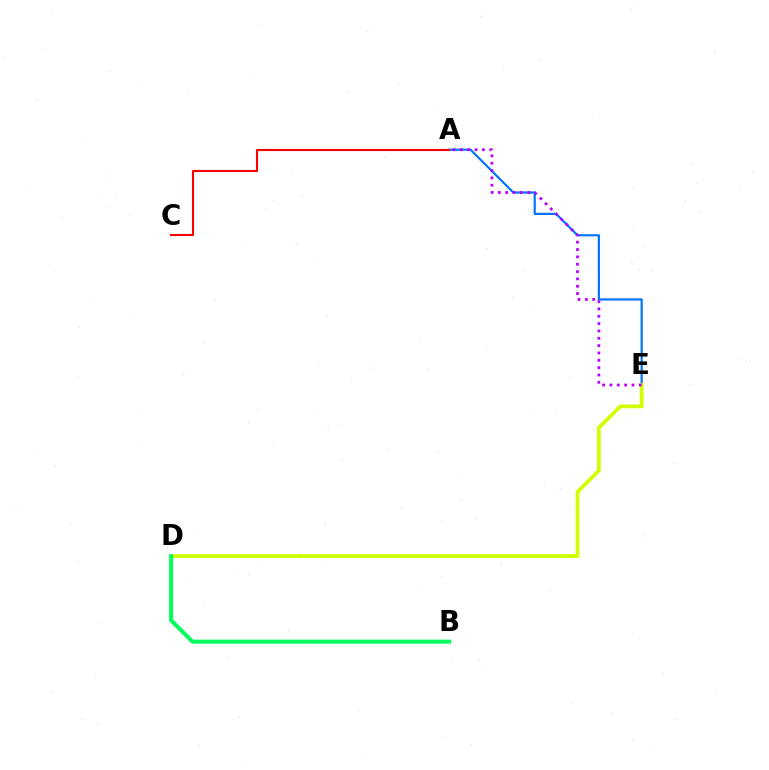{('A', 'E'): [{'color': '#0074ff', 'line_style': 'solid', 'thickness': 1.58}, {'color': '#b900ff', 'line_style': 'dotted', 'thickness': 1.99}], ('D', 'E'): [{'color': '#d1ff00', 'line_style': 'solid', 'thickness': 2.72}], ('A', 'C'): [{'color': '#ff0000', 'line_style': 'solid', 'thickness': 1.52}], ('B', 'D'): [{'color': '#00ff5c', 'line_style': 'solid', 'thickness': 2.88}]}